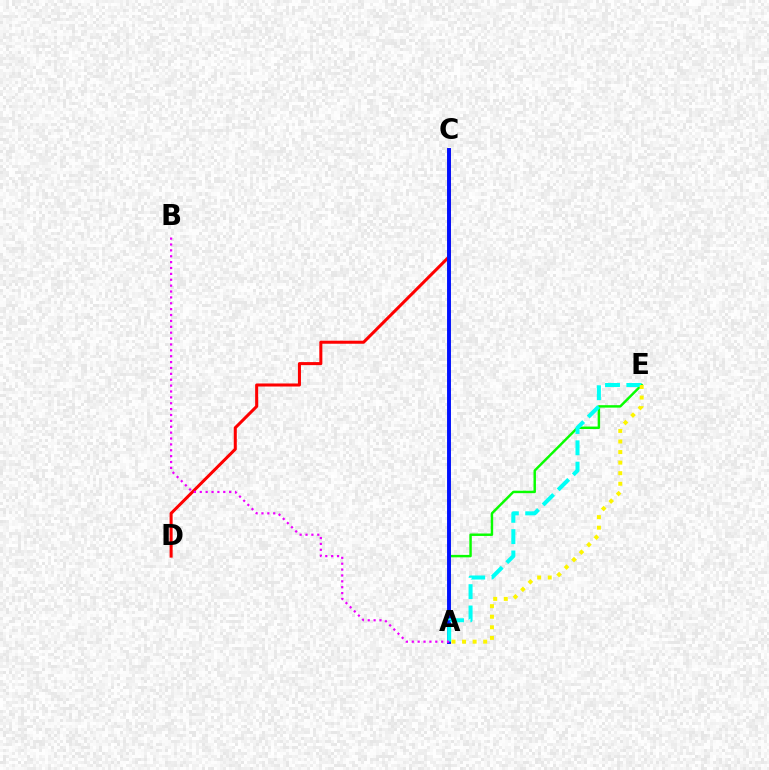{('A', 'E'): [{'color': '#08ff00', 'line_style': 'solid', 'thickness': 1.76}, {'color': '#00fff6', 'line_style': 'dashed', 'thickness': 2.9}, {'color': '#fcf500', 'line_style': 'dotted', 'thickness': 2.87}], ('C', 'D'): [{'color': '#ff0000', 'line_style': 'solid', 'thickness': 2.19}], ('A', 'C'): [{'color': '#0010ff', 'line_style': 'solid', 'thickness': 2.81}], ('A', 'B'): [{'color': '#ee00ff', 'line_style': 'dotted', 'thickness': 1.6}]}